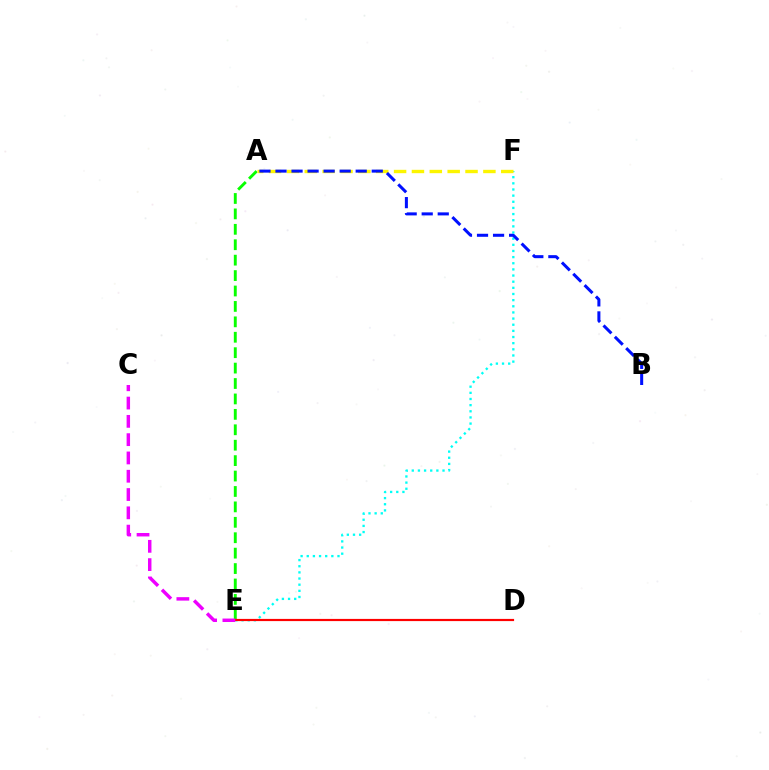{('A', 'E'): [{'color': '#08ff00', 'line_style': 'dashed', 'thickness': 2.09}], ('E', 'F'): [{'color': '#00fff6', 'line_style': 'dotted', 'thickness': 1.67}], ('D', 'E'): [{'color': '#ff0000', 'line_style': 'solid', 'thickness': 1.57}], ('A', 'F'): [{'color': '#fcf500', 'line_style': 'dashed', 'thickness': 2.43}], ('C', 'E'): [{'color': '#ee00ff', 'line_style': 'dashed', 'thickness': 2.49}], ('A', 'B'): [{'color': '#0010ff', 'line_style': 'dashed', 'thickness': 2.18}]}